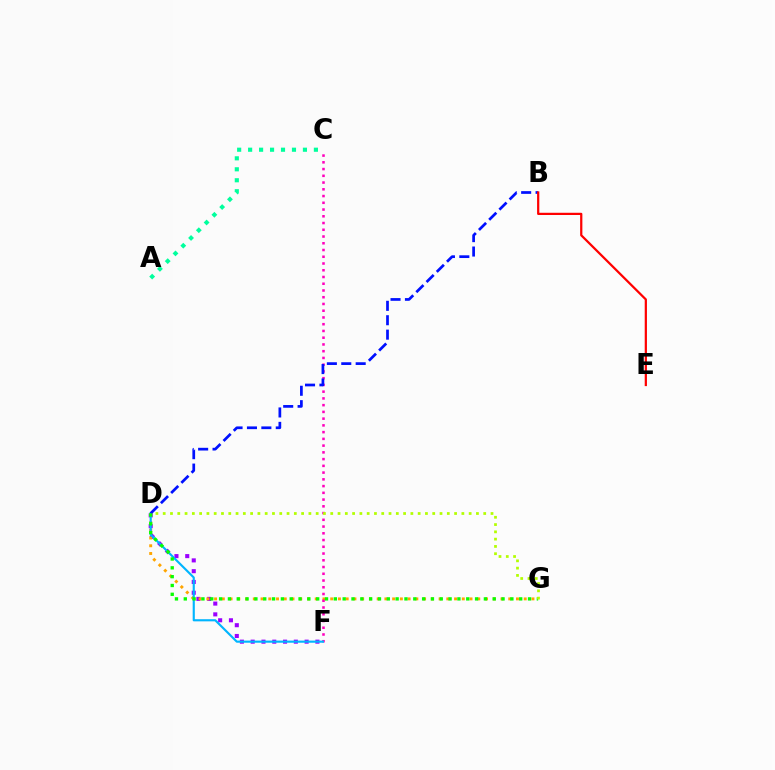{('D', 'F'): [{'color': '#9b00ff', 'line_style': 'dotted', 'thickness': 2.93}, {'color': '#00b5ff', 'line_style': 'solid', 'thickness': 1.54}], ('A', 'C'): [{'color': '#00ff9d', 'line_style': 'dotted', 'thickness': 2.98}], ('D', 'G'): [{'color': '#ffa500', 'line_style': 'dotted', 'thickness': 2.1}, {'color': '#08ff00', 'line_style': 'dotted', 'thickness': 2.4}, {'color': '#b3ff00', 'line_style': 'dotted', 'thickness': 1.98}], ('C', 'F'): [{'color': '#ff00bd', 'line_style': 'dotted', 'thickness': 1.83}], ('B', 'D'): [{'color': '#0010ff', 'line_style': 'dashed', 'thickness': 1.96}], ('B', 'E'): [{'color': '#ff0000', 'line_style': 'solid', 'thickness': 1.61}]}